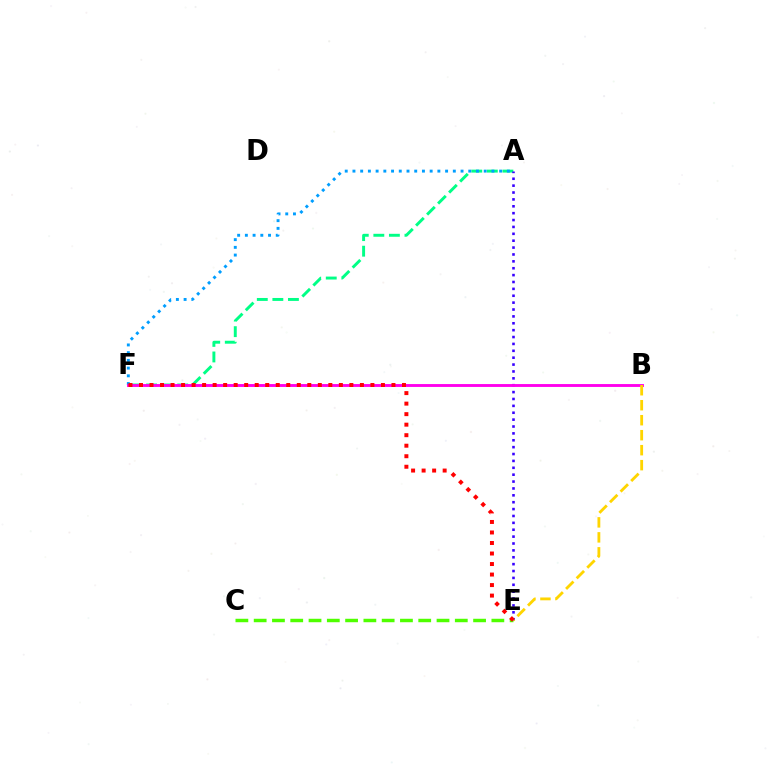{('A', 'F'): [{'color': '#00ff86', 'line_style': 'dashed', 'thickness': 2.11}, {'color': '#009eff', 'line_style': 'dotted', 'thickness': 2.1}], ('C', 'E'): [{'color': '#4fff00', 'line_style': 'dashed', 'thickness': 2.48}], ('A', 'E'): [{'color': '#3700ff', 'line_style': 'dotted', 'thickness': 1.87}], ('B', 'F'): [{'color': '#ff00ed', 'line_style': 'solid', 'thickness': 2.07}], ('B', 'E'): [{'color': '#ffd500', 'line_style': 'dashed', 'thickness': 2.04}], ('E', 'F'): [{'color': '#ff0000', 'line_style': 'dotted', 'thickness': 2.86}]}